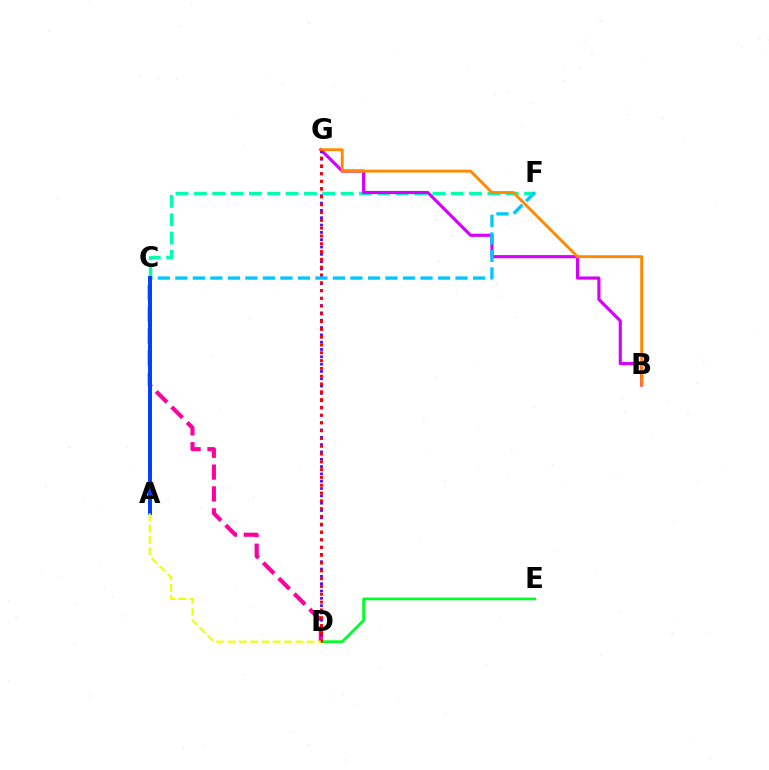{('C', 'F'): [{'color': '#00ffaf', 'line_style': 'dashed', 'thickness': 2.49}, {'color': '#00c7ff', 'line_style': 'dashed', 'thickness': 2.38}], ('C', 'D'): [{'color': '#ff00a0', 'line_style': 'dashed', 'thickness': 2.97}], ('B', 'G'): [{'color': '#d600ff', 'line_style': 'solid', 'thickness': 2.27}, {'color': '#ff8800', 'line_style': 'solid', 'thickness': 2.06}], ('D', 'G'): [{'color': '#4f00ff', 'line_style': 'dotted', 'thickness': 1.99}, {'color': '#ff0000', 'line_style': 'dotted', 'thickness': 2.12}], ('D', 'E'): [{'color': '#00ff27', 'line_style': 'solid', 'thickness': 1.96}], ('A', 'C'): [{'color': '#66ff00', 'line_style': 'solid', 'thickness': 2.8}, {'color': '#003fff', 'line_style': 'solid', 'thickness': 2.84}], ('A', 'D'): [{'color': '#eeff00', 'line_style': 'dashed', 'thickness': 1.54}]}